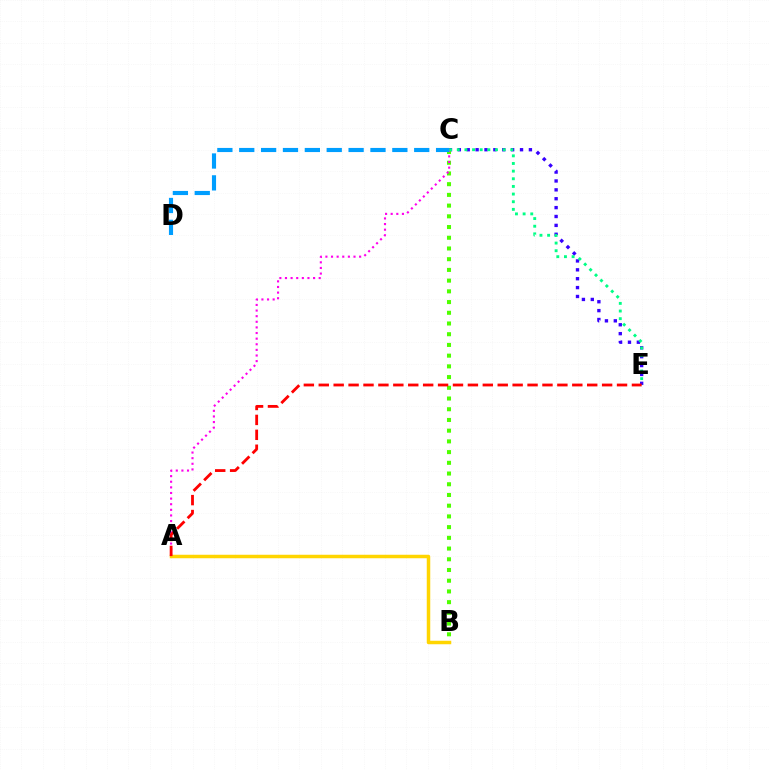{('C', 'E'): [{'color': '#3700ff', 'line_style': 'dotted', 'thickness': 2.41}, {'color': '#00ff86', 'line_style': 'dotted', 'thickness': 2.08}], ('B', 'C'): [{'color': '#4fff00', 'line_style': 'dotted', 'thickness': 2.91}], ('A', 'C'): [{'color': '#ff00ed', 'line_style': 'dotted', 'thickness': 1.53}], ('C', 'D'): [{'color': '#009eff', 'line_style': 'dashed', 'thickness': 2.97}], ('A', 'B'): [{'color': '#ffd500', 'line_style': 'solid', 'thickness': 2.51}], ('A', 'E'): [{'color': '#ff0000', 'line_style': 'dashed', 'thickness': 2.03}]}